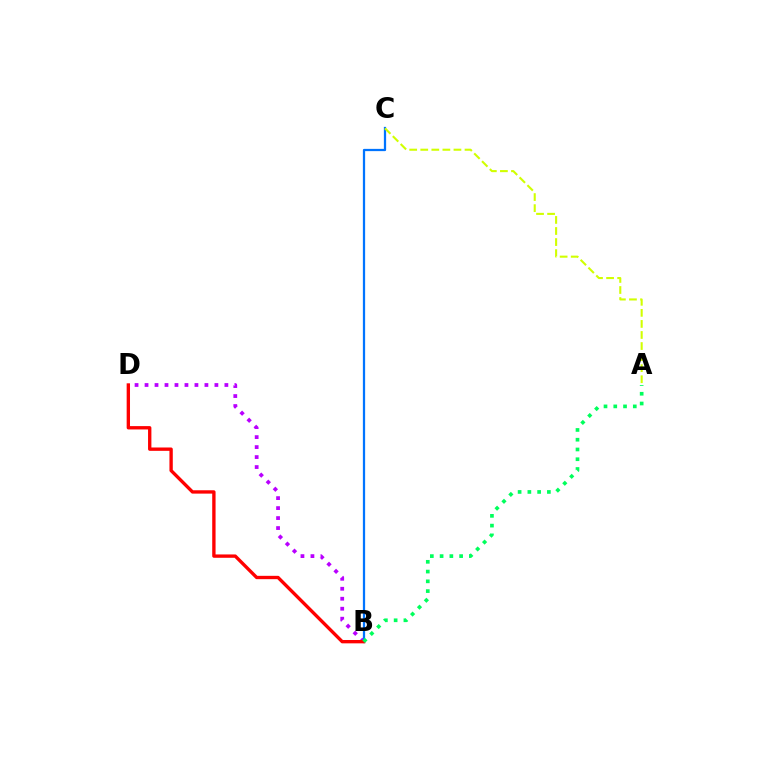{('B', 'D'): [{'color': '#b900ff', 'line_style': 'dotted', 'thickness': 2.71}, {'color': '#ff0000', 'line_style': 'solid', 'thickness': 2.41}], ('B', 'C'): [{'color': '#0074ff', 'line_style': 'solid', 'thickness': 1.63}], ('A', 'B'): [{'color': '#00ff5c', 'line_style': 'dotted', 'thickness': 2.65}], ('A', 'C'): [{'color': '#d1ff00', 'line_style': 'dashed', 'thickness': 1.5}]}